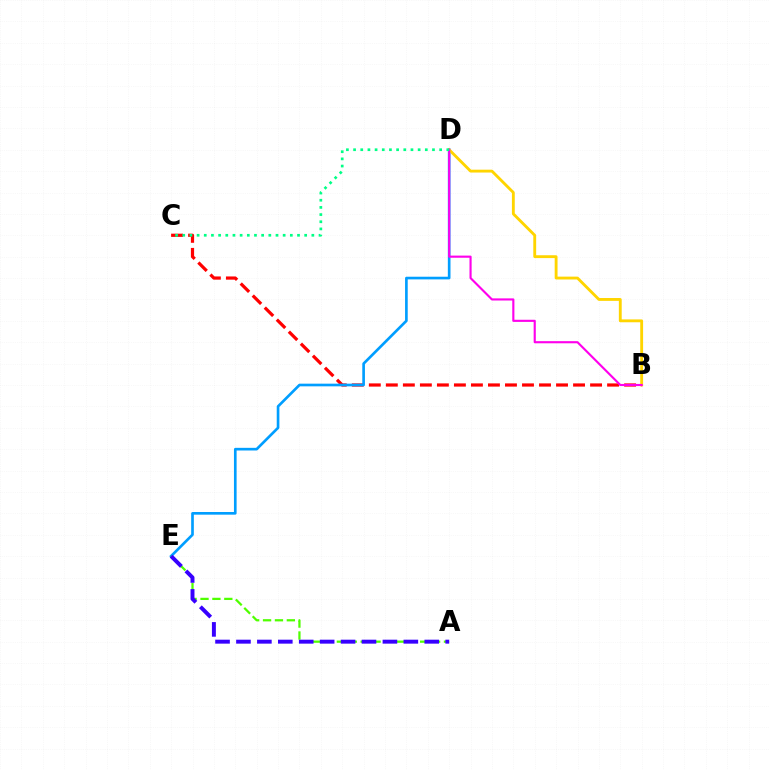{('B', 'C'): [{'color': '#ff0000', 'line_style': 'dashed', 'thickness': 2.31}], ('D', 'E'): [{'color': '#009eff', 'line_style': 'solid', 'thickness': 1.92}], ('B', 'D'): [{'color': '#ffd500', 'line_style': 'solid', 'thickness': 2.06}, {'color': '#ff00ed', 'line_style': 'solid', 'thickness': 1.54}], ('A', 'E'): [{'color': '#4fff00', 'line_style': 'dashed', 'thickness': 1.62}, {'color': '#3700ff', 'line_style': 'dashed', 'thickness': 2.84}], ('C', 'D'): [{'color': '#00ff86', 'line_style': 'dotted', 'thickness': 1.95}]}